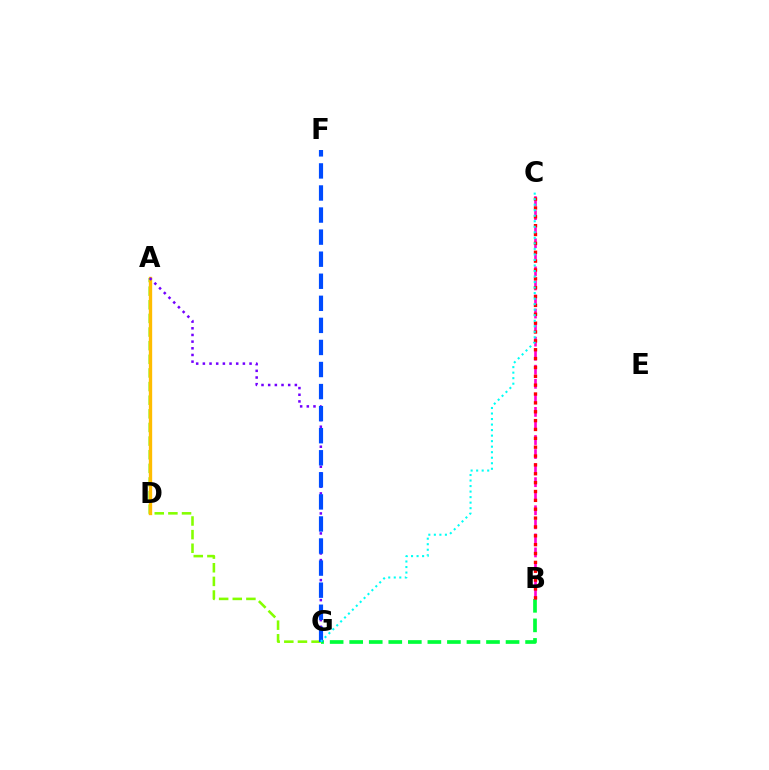{('A', 'G'): [{'color': '#84ff00', 'line_style': 'dashed', 'thickness': 1.85}, {'color': '#7200ff', 'line_style': 'dotted', 'thickness': 1.81}], ('B', 'G'): [{'color': '#00ff39', 'line_style': 'dashed', 'thickness': 2.66}], ('B', 'C'): [{'color': '#ff00cf', 'line_style': 'dashed', 'thickness': 1.91}, {'color': '#ff0000', 'line_style': 'dotted', 'thickness': 2.41}], ('A', 'D'): [{'color': '#ffbd00', 'line_style': 'solid', 'thickness': 2.4}], ('F', 'G'): [{'color': '#004bff', 'line_style': 'dashed', 'thickness': 3.0}], ('C', 'G'): [{'color': '#00fff6', 'line_style': 'dotted', 'thickness': 1.5}]}